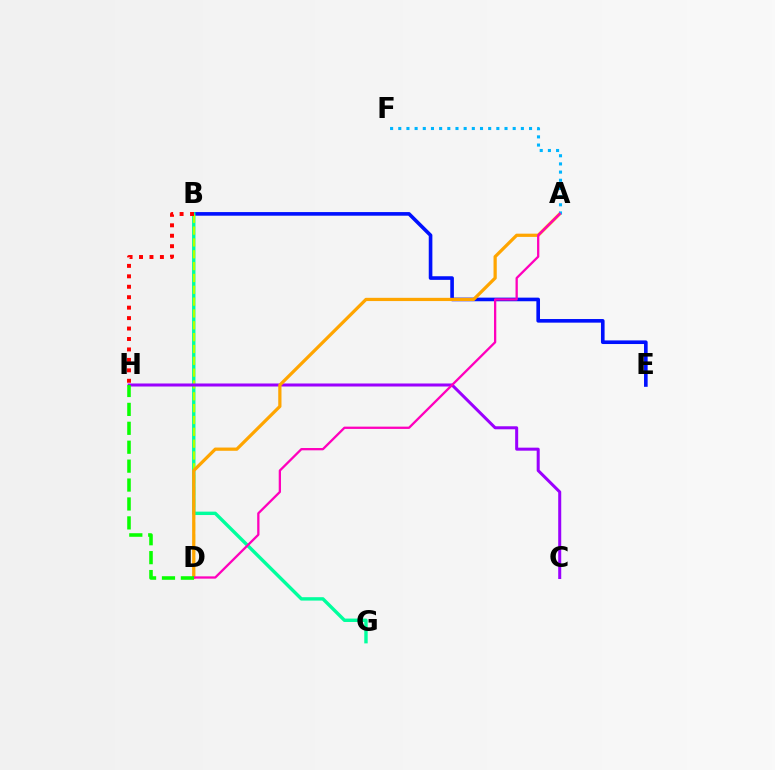{('B', 'E'): [{'color': '#0010ff', 'line_style': 'solid', 'thickness': 2.61}], ('B', 'G'): [{'color': '#00ff9d', 'line_style': 'solid', 'thickness': 2.45}], ('B', 'D'): [{'color': '#b3ff00', 'line_style': 'dashed', 'thickness': 1.61}], ('C', 'H'): [{'color': '#9b00ff', 'line_style': 'solid', 'thickness': 2.17}], ('A', 'D'): [{'color': '#ffa500', 'line_style': 'solid', 'thickness': 2.33}, {'color': '#ff00bd', 'line_style': 'solid', 'thickness': 1.65}], ('A', 'F'): [{'color': '#00b5ff', 'line_style': 'dotted', 'thickness': 2.22}], ('B', 'H'): [{'color': '#ff0000', 'line_style': 'dotted', 'thickness': 2.84}], ('D', 'H'): [{'color': '#08ff00', 'line_style': 'dashed', 'thickness': 2.57}]}